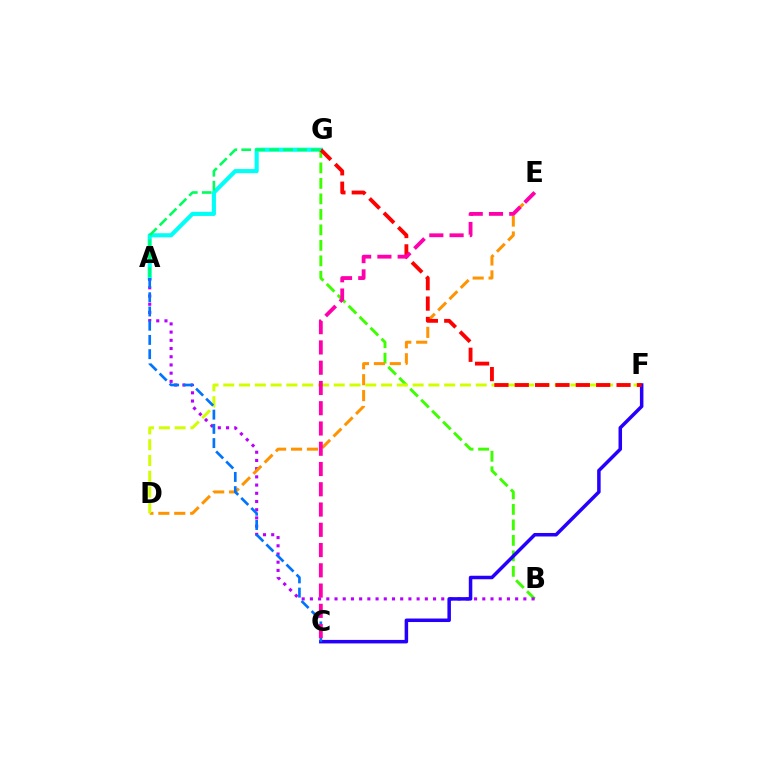{('A', 'G'): [{'color': '#00fff6', 'line_style': 'solid', 'thickness': 2.96}, {'color': '#00ff5c', 'line_style': 'dashed', 'thickness': 1.89}], ('B', 'G'): [{'color': '#3dff00', 'line_style': 'dashed', 'thickness': 2.1}], ('A', 'B'): [{'color': '#b900ff', 'line_style': 'dotted', 'thickness': 2.23}], ('D', 'E'): [{'color': '#ff9400', 'line_style': 'dashed', 'thickness': 2.16}], ('D', 'F'): [{'color': '#d1ff00', 'line_style': 'dashed', 'thickness': 2.14}], ('C', 'F'): [{'color': '#2500ff', 'line_style': 'solid', 'thickness': 2.52}], ('F', 'G'): [{'color': '#ff0000', 'line_style': 'dashed', 'thickness': 2.77}], ('A', 'C'): [{'color': '#0074ff', 'line_style': 'dashed', 'thickness': 1.93}], ('C', 'E'): [{'color': '#ff00ac', 'line_style': 'dashed', 'thickness': 2.75}]}